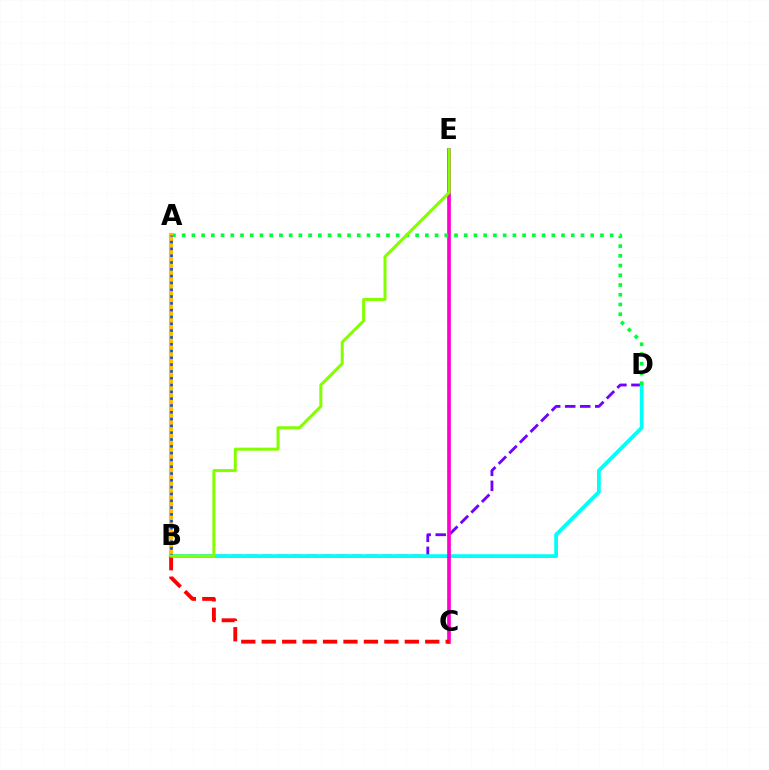{('B', 'D'): [{'color': '#7200ff', 'line_style': 'dashed', 'thickness': 2.04}, {'color': '#00fff6', 'line_style': 'solid', 'thickness': 2.72}], ('C', 'E'): [{'color': '#ff00cf', 'line_style': 'solid', 'thickness': 2.65}], ('A', 'D'): [{'color': '#00ff39', 'line_style': 'dotted', 'thickness': 2.64}], ('A', 'B'): [{'color': '#ffbd00', 'line_style': 'solid', 'thickness': 2.99}, {'color': '#004bff', 'line_style': 'dotted', 'thickness': 1.85}], ('B', 'C'): [{'color': '#ff0000', 'line_style': 'dashed', 'thickness': 2.78}], ('B', 'E'): [{'color': '#84ff00', 'line_style': 'solid', 'thickness': 2.18}]}